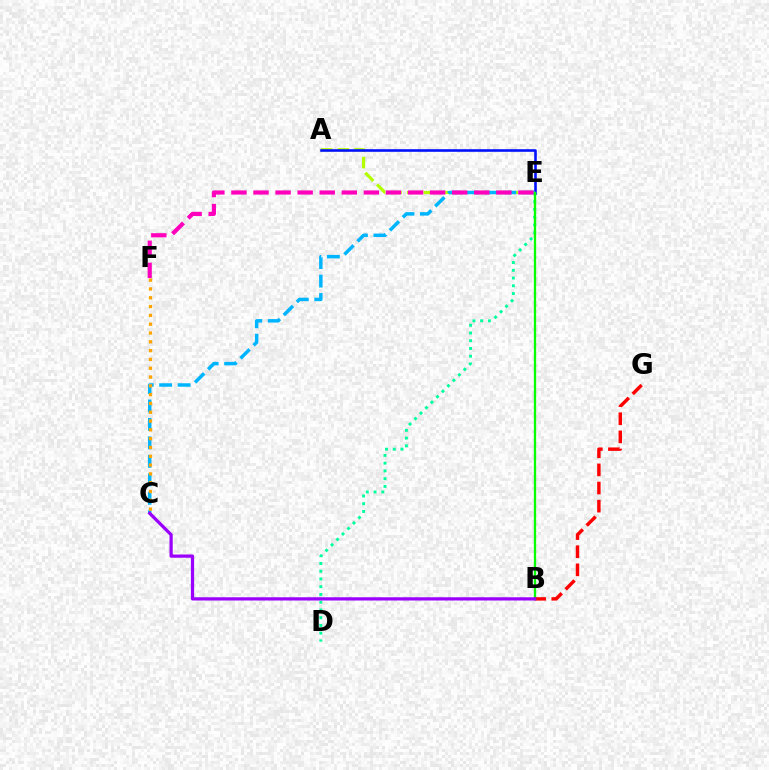{('A', 'E'): [{'color': '#b3ff00', 'line_style': 'dashed', 'thickness': 2.26}, {'color': '#0010ff', 'line_style': 'solid', 'thickness': 1.87}], ('C', 'E'): [{'color': '#00b5ff', 'line_style': 'dashed', 'thickness': 2.51}], ('D', 'E'): [{'color': '#00ff9d', 'line_style': 'dotted', 'thickness': 2.1}], ('B', 'E'): [{'color': '#08ff00', 'line_style': 'solid', 'thickness': 1.67}], ('B', 'G'): [{'color': '#ff0000', 'line_style': 'dashed', 'thickness': 2.46}], ('B', 'C'): [{'color': '#9b00ff', 'line_style': 'solid', 'thickness': 2.34}], ('E', 'F'): [{'color': '#ff00bd', 'line_style': 'dashed', 'thickness': 3.0}], ('C', 'F'): [{'color': '#ffa500', 'line_style': 'dotted', 'thickness': 2.39}]}